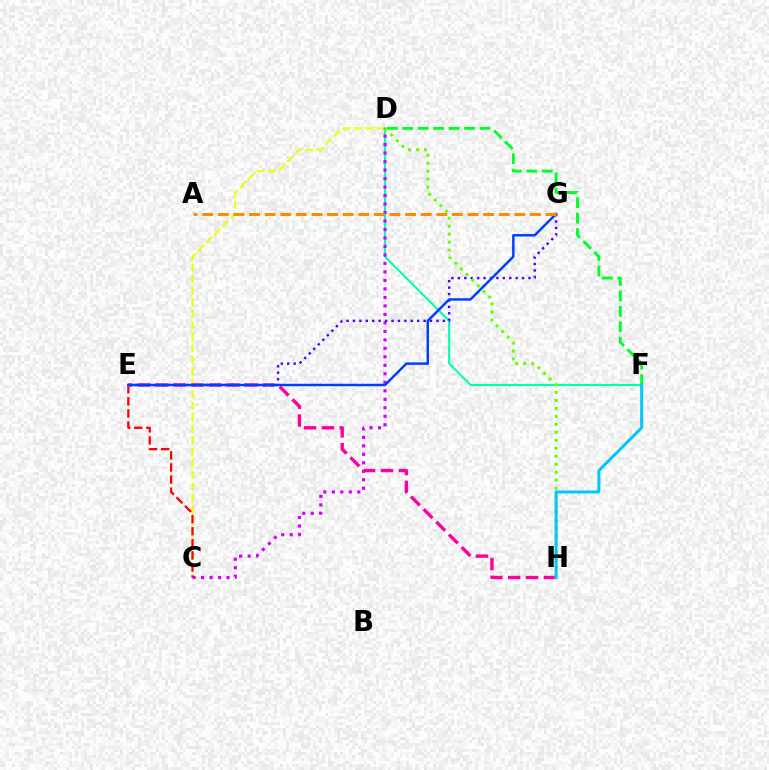{('C', 'D'): [{'color': '#eeff00', 'line_style': 'dashed', 'thickness': 1.57}, {'color': '#d600ff', 'line_style': 'dotted', 'thickness': 2.31}], ('D', 'F'): [{'color': '#00ffaf', 'line_style': 'solid', 'thickness': 1.5}, {'color': '#00ff27', 'line_style': 'dashed', 'thickness': 2.1}], ('C', 'E'): [{'color': '#ff0000', 'line_style': 'dashed', 'thickness': 1.64}], ('E', 'G'): [{'color': '#4f00ff', 'line_style': 'dotted', 'thickness': 1.74}, {'color': '#003fff', 'line_style': 'solid', 'thickness': 1.78}], ('E', 'H'): [{'color': '#ff00a0', 'line_style': 'dashed', 'thickness': 2.43}], ('A', 'G'): [{'color': '#ff8800', 'line_style': 'dashed', 'thickness': 2.12}], ('D', 'H'): [{'color': '#66ff00', 'line_style': 'dotted', 'thickness': 2.17}], ('F', 'H'): [{'color': '#00c7ff', 'line_style': 'solid', 'thickness': 2.15}]}